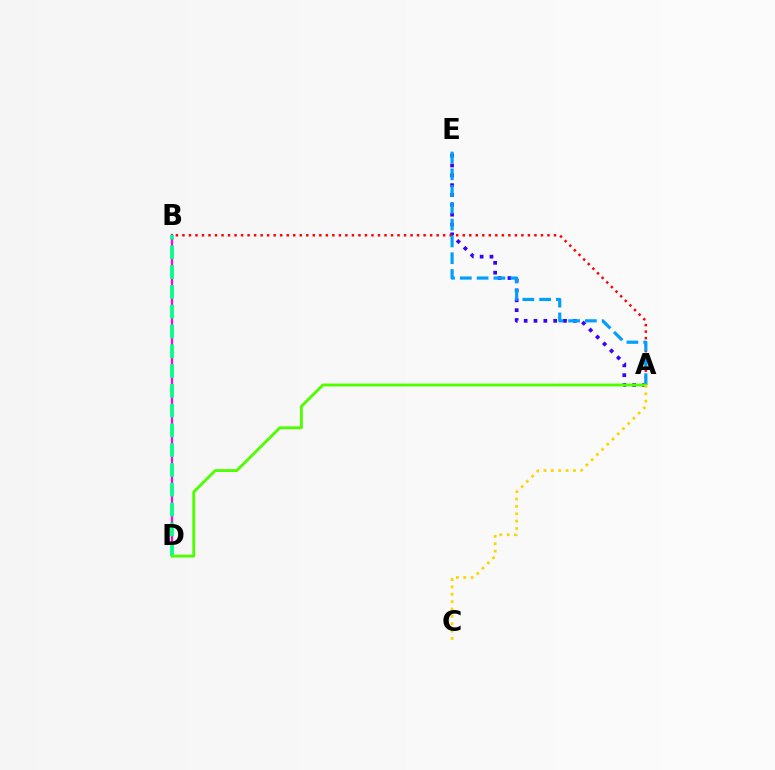{('B', 'D'): [{'color': '#ff00ed', 'line_style': 'solid', 'thickness': 1.63}, {'color': '#00ff86', 'line_style': 'dashed', 'thickness': 2.69}], ('A', 'E'): [{'color': '#3700ff', 'line_style': 'dotted', 'thickness': 2.67}, {'color': '#009eff', 'line_style': 'dashed', 'thickness': 2.28}], ('A', 'B'): [{'color': '#ff0000', 'line_style': 'dotted', 'thickness': 1.77}], ('A', 'D'): [{'color': '#4fff00', 'line_style': 'solid', 'thickness': 2.07}], ('A', 'C'): [{'color': '#ffd500', 'line_style': 'dotted', 'thickness': 2.0}]}